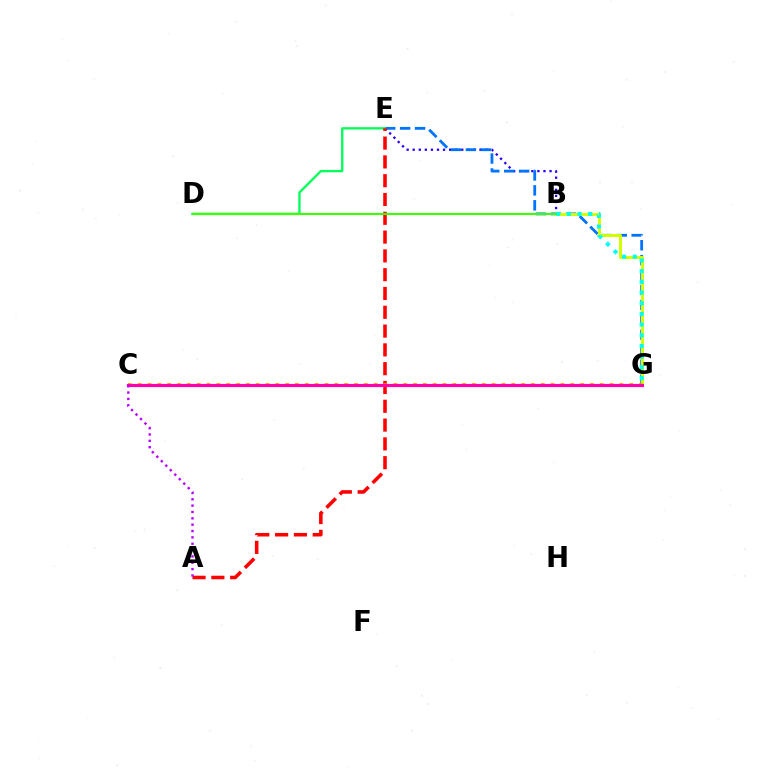{('B', 'E'): [{'color': '#2500ff', 'line_style': 'dotted', 'thickness': 1.65}], ('E', 'G'): [{'color': '#0074ff', 'line_style': 'dashed', 'thickness': 2.03}], ('D', 'E'): [{'color': '#00ff5c', 'line_style': 'solid', 'thickness': 1.68}], ('A', 'E'): [{'color': '#ff0000', 'line_style': 'dashed', 'thickness': 2.55}], ('B', 'G'): [{'color': '#d1ff00', 'line_style': 'solid', 'thickness': 2.13}, {'color': '#00fff6', 'line_style': 'dotted', 'thickness': 2.9}], ('C', 'G'): [{'color': '#ff9400', 'line_style': 'dotted', 'thickness': 2.67}, {'color': '#ff00ac', 'line_style': 'solid', 'thickness': 2.25}], ('A', 'C'): [{'color': '#b900ff', 'line_style': 'dotted', 'thickness': 1.72}], ('B', 'D'): [{'color': '#3dff00', 'line_style': 'solid', 'thickness': 1.53}]}